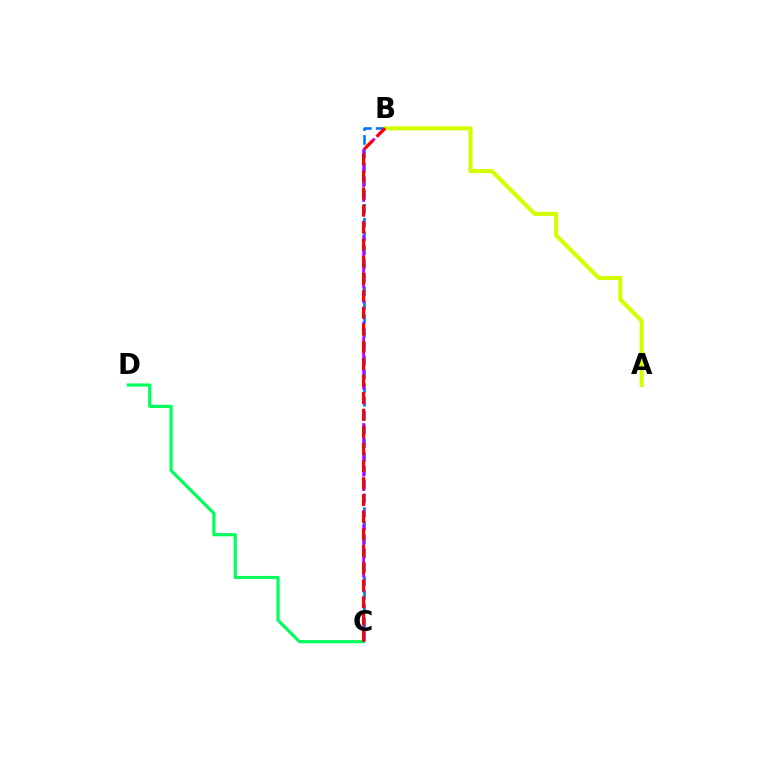{('B', 'C'): [{'color': '#0074ff', 'line_style': 'dashed', 'thickness': 1.87}, {'color': '#b900ff', 'line_style': 'dashed', 'thickness': 1.96}, {'color': '#ff0000', 'line_style': 'dashed', 'thickness': 2.31}], ('C', 'D'): [{'color': '#00ff5c', 'line_style': 'solid', 'thickness': 2.28}], ('A', 'B'): [{'color': '#d1ff00', 'line_style': 'solid', 'thickness': 2.94}]}